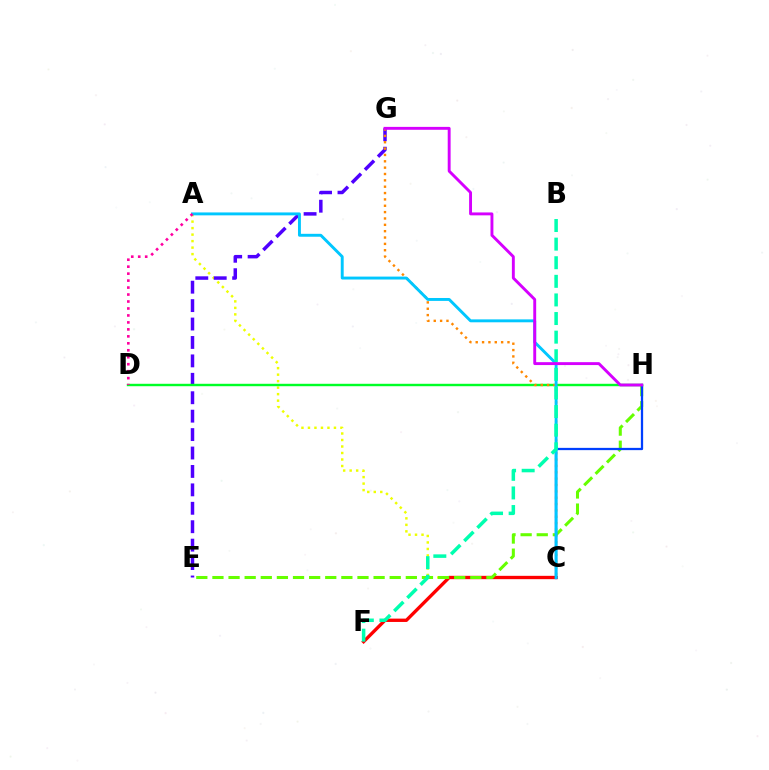{('A', 'C'): [{'color': '#eeff00', 'line_style': 'dotted', 'thickness': 1.77}, {'color': '#00c7ff', 'line_style': 'solid', 'thickness': 2.1}], ('C', 'F'): [{'color': '#ff0000', 'line_style': 'solid', 'thickness': 2.4}], ('E', 'G'): [{'color': '#4f00ff', 'line_style': 'dashed', 'thickness': 2.5}], ('E', 'H'): [{'color': '#66ff00', 'line_style': 'dashed', 'thickness': 2.19}], ('D', 'H'): [{'color': '#00ff27', 'line_style': 'solid', 'thickness': 1.74}], ('C', 'H'): [{'color': '#003fff', 'line_style': 'solid', 'thickness': 1.63}], ('C', 'G'): [{'color': '#ff8800', 'line_style': 'dotted', 'thickness': 1.73}], ('B', 'F'): [{'color': '#00ffaf', 'line_style': 'dashed', 'thickness': 2.53}], ('G', 'H'): [{'color': '#d600ff', 'line_style': 'solid', 'thickness': 2.09}], ('A', 'D'): [{'color': '#ff00a0', 'line_style': 'dotted', 'thickness': 1.89}]}